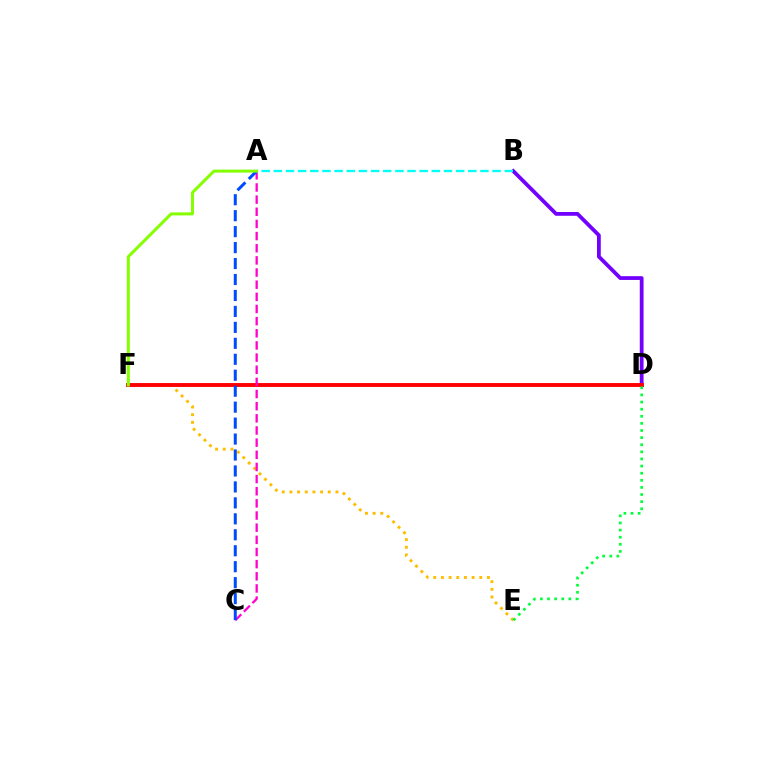{('B', 'D'): [{'color': '#7200ff', 'line_style': 'solid', 'thickness': 2.72}], ('E', 'F'): [{'color': '#ffbd00', 'line_style': 'dotted', 'thickness': 2.08}], ('D', 'F'): [{'color': '#ff0000', 'line_style': 'solid', 'thickness': 2.8}], ('A', 'C'): [{'color': '#ff00cf', 'line_style': 'dashed', 'thickness': 1.65}, {'color': '#004bff', 'line_style': 'dashed', 'thickness': 2.17}], ('D', 'E'): [{'color': '#00ff39', 'line_style': 'dotted', 'thickness': 1.93}], ('A', 'B'): [{'color': '#00fff6', 'line_style': 'dashed', 'thickness': 1.65}], ('A', 'F'): [{'color': '#84ff00', 'line_style': 'solid', 'thickness': 2.16}]}